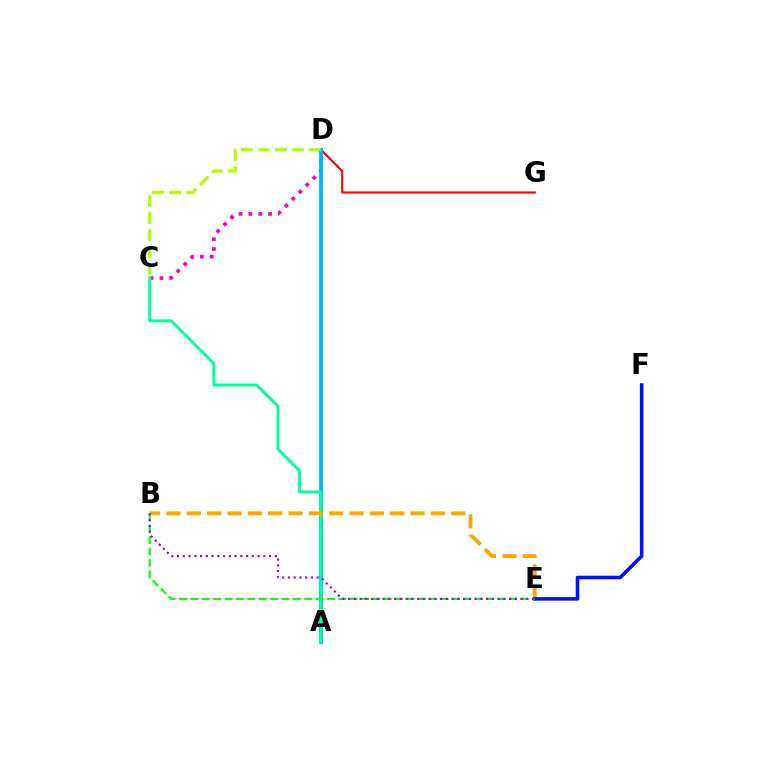{('C', 'D'): [{'color': '#ff00bd', 'line_style': 'dotted', 'thickness': 2.68}, {'color': '#b3ff00', 'line_style': 'dashed', 'thickness': 2.31}], ('D', 'G'): [{'color': '#ff0000', 'line_style': 'solid', 'thickness': 1.56}], ('A', 'D'): [{'color': '#00b5ff', 'line_style': 'solid', 'thickness': 2.74}], ('A', 'C'): [{'color': '#00ff9d', 'line_style': 'solid', 'thickness': 2.11}], ('B', 'E'): [{'color': '#ffa500', 'line_style': 'dashed', 'thickness': 2.76}, {'color': '#08ff00', 'line_style': 'dashed', 'thickness': 1.55}, {'color': '#9b00ff', 'line_style': 'dotted', 'thickness': 1.56}], ('E', 'F'): [{'color': '#0010ff', 'line_style': 'solid', 'thickness': 2.56}]}